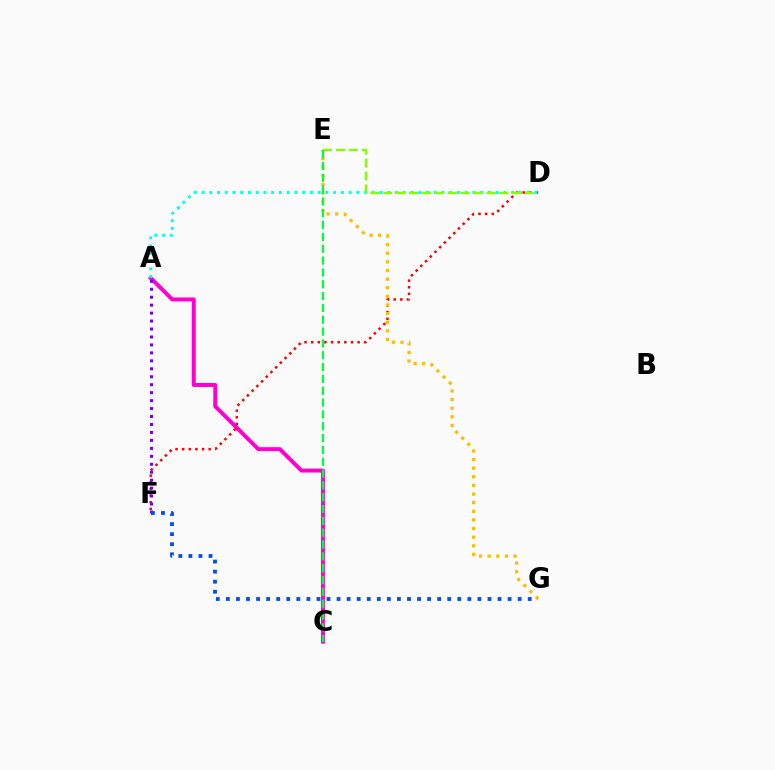{('A', 'C'): [{'color': '#ff00cf', 'line_style': 'solid', 'thickness': 2.86}], ('D', 'F'): [{'color': '#ff0000', 'line_style': 'dotted', 'thickness': 1.8}], ('A', 'D'): [{'color': '#00fff6', 'line_style': 'dotted', 'thickness': 2.1}], ('A', 'F'): [{'color': '#7200ff', 'line_style': 'dotted', 'thickness': 2.16}], ('E', 'G'): [{'color': '#ffbd00', 'line_style': 'dotted', 'thickness': 2.34}], ('F', 'G'): [{'color': '#004bff', 'line_style': 'dotted', 'thickness': 2.73}], ('D', 'E'): [{'color': '#84ff00', 'line_style': 'dashed', 'thickness': 1.75}], ('C', 'E'): [{'color': '#00ff39', 'line_style': 'dashed', 'thickness': 1.61}]}